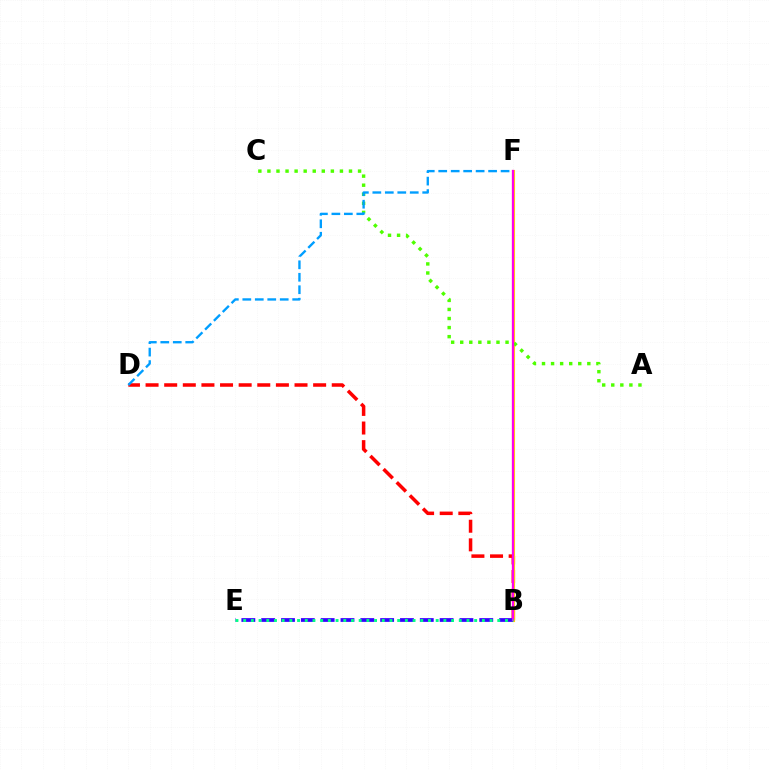{('B', 'D'): [{'color': '#ff0000', 'line_style': 'dashed', 'thickness': 2.53}], ('B', 'F'): [{'color': '#ffd500', 'line_style': 'solid', 'thickness': 2.24}, {'color': '#ff00ed', 'line_style': 'solid', 'thickness': 1.62}], ('A', 'C'): [{'color': '#4fff00', 'line_style': 'dotted', 'thickness': 2.46}], ('B', 'E'): [{'color': '#3700ff', 'line_style': 'dashed', 'thickness': 2.69}, {'color': '#00ff86', 'line_style': 'dotted', 'thickness': 2.09}], ('D', 'F'): [{'color': '#009eff', 'line_style': 'dashed', 'thickness': 1.69}]}